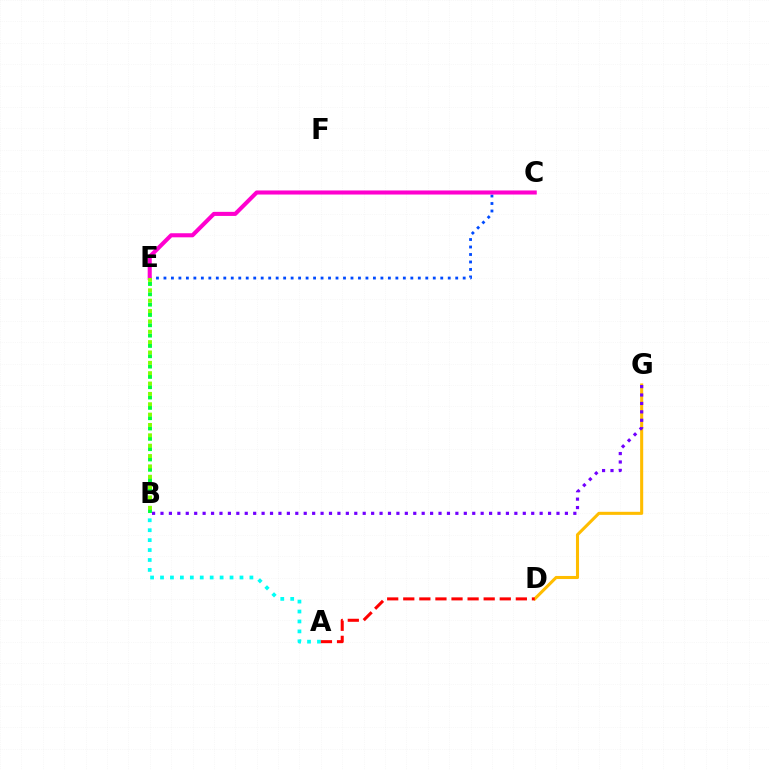{('C', 'E'): [{'color': '#004bff', 'line_style': 'dotted', 'thickness': 2.03}, {'color': '#ff00cf', 'line_style': 'solid', 'thickness': 2.93}], ('D', 'G'): [{'color': '#ffbd00', 'line_style': 'solid', 'thickness': 2.21}], ('A', 'B'): [{'color': '#00fff6', 'line_style': 'dotted', 'thickness': 2.7}], ('B', 'G'): [{'color': '#7200ff', 'line_style': 'dotted', 'thickness': 2.29}], ('A', 'D'): [{'color': '#ff0000', 'line_style': 'dashed', 'thickness': 2.18}], ('B', 'E'): [{'color': '#00ff39', 'line_style': 'dotted', 'thickness': 2.8}, {'color': '#84ff00', 'line_style': 'dotted', 'thickness': 2.81}]}